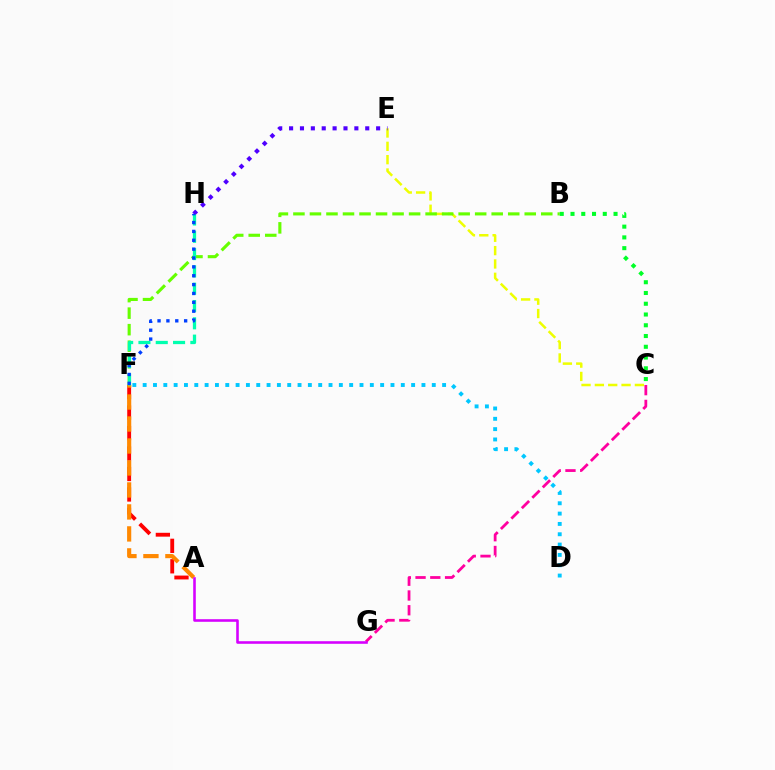{('A', 'F'): [{'color': '#ff0000', 'line_style': 'dashed', 'thickness': 2.78}, {'color': '#ff8800', 'line_style': 'dashed', 'thickness': 2.99}], ('C', 'E'): [{'color': '#eeff00', 'line_style': 'dashed', 'thickness': 1.81}], ('E', 'H'): [{'color': '#4f00ff', 'line_style': 'dotted', 'thickness': 2.96}], ('B', 'F'): [{'color': '#66ff00', 'line_style': 'dashed', 'thickness': 2.24}], ('F', 'H'): [{'color': '#00ffaf', 'line_style': 'dashed', 'thickness': 2.35}, {'color': '#003fff', 'line_style': 'dotted', 'thickness': 2.41}], ('C', 'G'): [{'color': '#ff00a0', 'line_style': 'dashed', 'thickness': 2.0}], ('A', 'G'): [{'color': '#d600ff', 'line_style': 'solid', 'thickness': 1.86}], ('B', 'C'): [{'color': '#00ff27', 'line_style': 'dotted', 'thickness': 2.92}], ('D', 'F'): [{'color': '#00c7ff', 'line_style': 'dotted', 'thickness': 2.81}]}